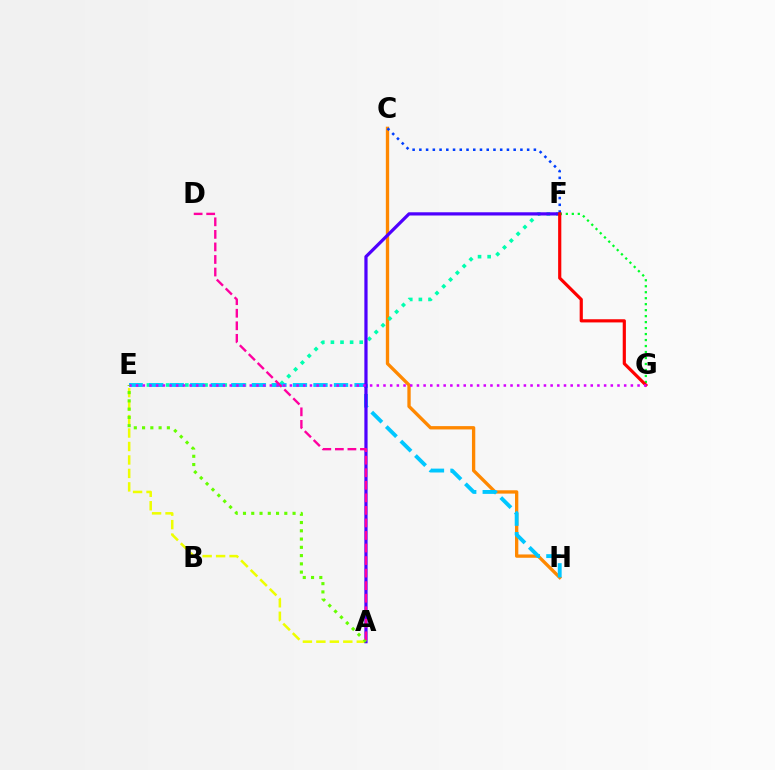{('C', 'H'): [{'color': '#ff8800', 'line_style': 'solid', 'thickness': 2.39}], ('E', 'F'): [{'color': '#00ffaf', 'line_style': 'dotted', 'thickness': 2.61}], ('C', 'F'): [{'color': '#003fff', 'line_style': 'dotted', 'thickness': 1.83}], ('A', 'E'): [{'color': '#eeff00', 'line_style': 'dashed', 'thickness': 1.83}, {'color': '#66ff00', 'line_style': 'dotted', 'thickness': 2.25}], ('E', 'H'): [{'color': '#00c7ff', 'line_style': 'dashed', 'thickness': 2.79}], ('A', 'F'): [{'color': '#4f00ff', 'line_style': 'solid', 'thickness': 2.32}], ('F', 'G'): [{'color': '#00ff27', 'line_style': 'dotted', 'thickness': 1.63}, {'color': '#ff0000', 'line_style': 'solid', 'thickness': 2.29}], ('A', 'D'): [{'color': '#ff00a0', 'line_style': 'dashed', 'thickness': 1.7}], ('E', 'G'): [{'color': '#d600ff', 'line_style': 'dotted', 'thickness': 1.82}]}